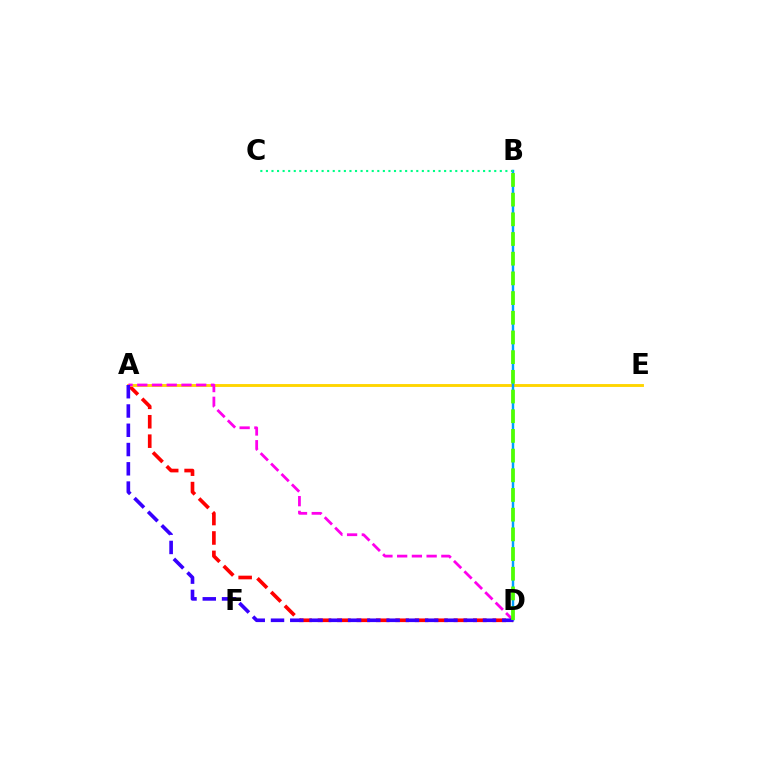{('A', 'D'): [{'color': '#ff0000', 'line_style': 'dashed', 'thickness': 2.64}, {'color': '#ff00ed', 'line_style': 'dashed', 'thickness': 2.0}, {'color': '#3700ff', 'line_style': 'dashed', 'thickness': 2.62}], ('A', 'E'): [{'color': '#ffd500', 'line_style': 'solid', 'thickness': 2.08}], ('B', 'D'): [{'color': '#009eff', 'line_style': 'solid', 'thickness': 1.76}, {'color': '#4fff00', 'line_style': 'dashed', 'thickness': 2.68}], ('B', 'C'): [{'color': '#00ff86', 'line_style': 'dotted', 'thickness': 1.51}]}